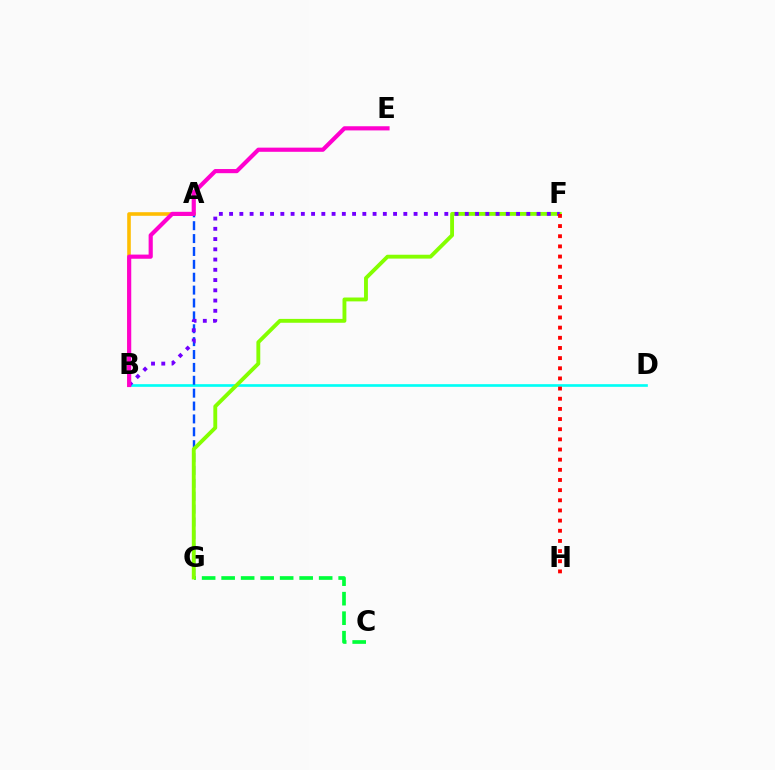{('A', 'B'): [{'color': '#ffbd00', 'line_style': 'solid', 'thickness': 2.59}], ('B', 'D'): [{'color': '#00fff6', 'line_style': 'solid', 'thickness': 1.92}], ('A', 'G'): [{'color': '#004bff', 'line_style': 'dashed', 'thickness': 1.75}], ('C', 'G'): [{'color': '#00ff39', 'line_style': 'dashed', 'thickness': 2.65}], ('F', 'G'): [{'color': '#84ff00', 'line_style': 'solid', 'thickness': 2.78}], ('B', 'F'): [{'color': '#7200ff', 'line_style': 'dotted', 'thickness': 2.78}], ('F', 'H'): [{'color': '#ff0000', 'line_style': 'dotted', 'thickness': 2.76}], ('B', 'E'): [{'color': '#ff00cf', 'line_style': 'solid', 'thickness': 2.99}]}